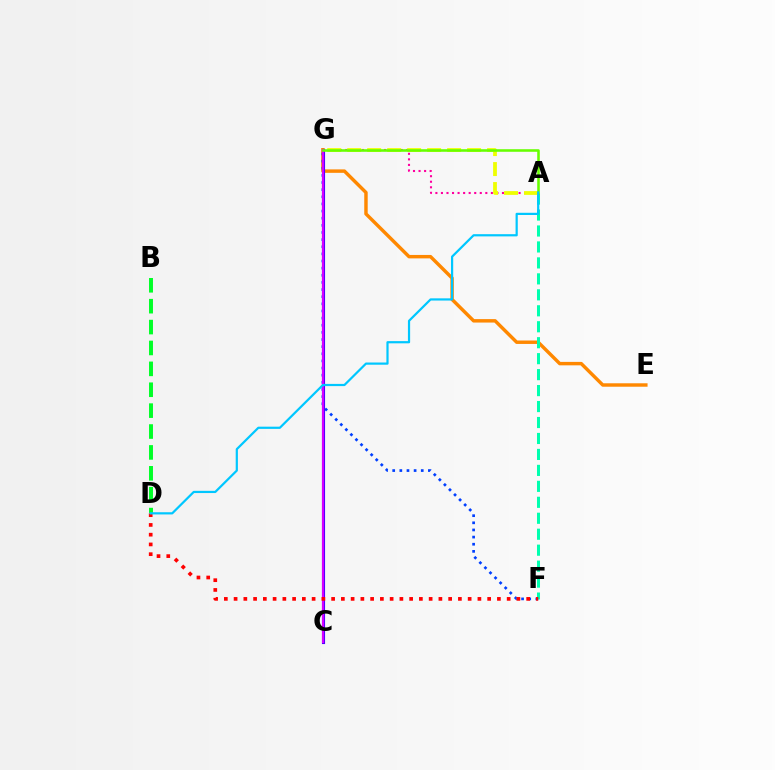{('E', 'G'): [{'color': '#ff8800', 'line_style': 'solid', 'thickness': 2.48}], ('A', 'G'): [{'color': '#ff00a0', 'line_style': 'dotted', 'thickness': 1.51}, {'color': '#eeff00', 'line_style': 'dashed', 'thickness': 2.71}, {'color': '#66ff00', 'line_style': 'solid', 'thickness': 1.84}], ('A', 'F'): [{'color': '#00ffaf', 'line_style': 'dashed', 'thickness': 2.17}], ('F', 'G'): [{'color': '#003fff', 'line_style': 'dotted', 'thickness': 1.94}], ('B', 'D'): [{'color': '#00ff27', 'line_style': 'dashed', 'thickness': 2.84}], ('C', 'G'): [{'color': '#4f00ff', 'line_style': 'solid', 'thickness': 2.24}, {'color': '#d600ff', 'line_style': 'solid', 'thickness': 1.51}], ('D', 'F'): [{'color': '#ff0000', 'line_style': 'dotted', 'thickness': 2.65}], ('A', 'D'): [{'color': '#00c7ff', 'line_style': 'solid', 'thickness': 1.59}]}